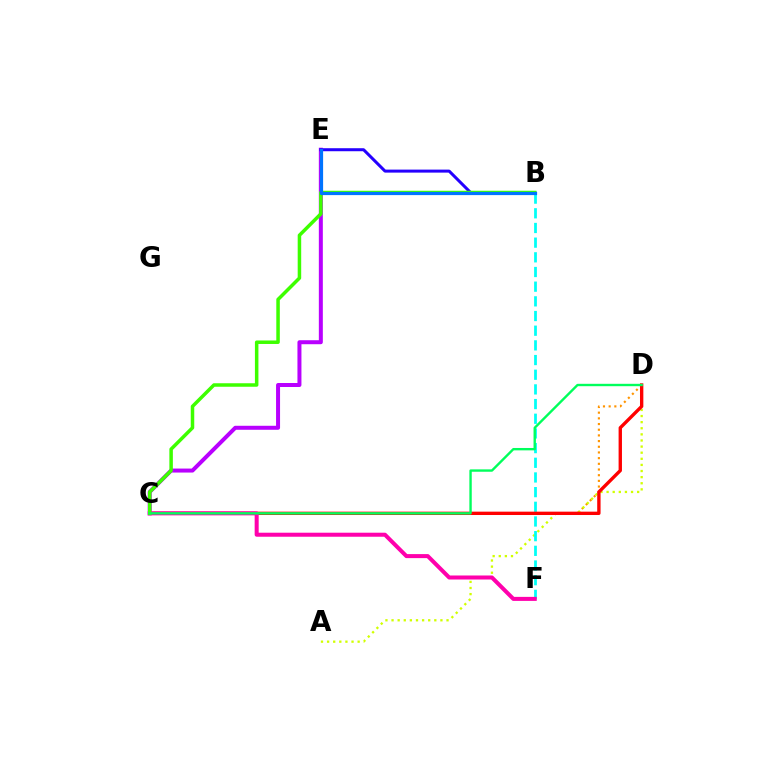{('C', 'D'): [{'color': '#ff9400', 'line_style': 'dotted', 'thickness': 1.54}, {'color': '#ff0000', 'line_style': 'solid', 'thickness': 2.42}, {'color': '#00ff5c', 'line_style': 'solid', 'thickness': 1.71}], ('A', 'D'): [{'color': '#d1ff00', 'line_style': 'dotted', 'thickness': 1.66}], ('C', 'E'): [{'color': '#b900ff', 'line_style': 'solid', 'thickness': 2.88}], ('B', 'F'): [{'color': '#00fff6', 'line_style': 'dashed', 'thickness': 1.99}], ('C', 'F'): [{'color': '#ff00ac', 'line_style': 'solid', 'thickness': 2.9}], ('B', 'E'): [{'color': '#2500ff', 'line_style': 'solid', 'thickness': 2.17}, {'color': '#0074ff', 'line_style': 'solid', 'thickness': 2.31}], ('B', 'C'): [{'color': '#3dff00', 'line_style': 'solid', 'thickness': 2.52}]}